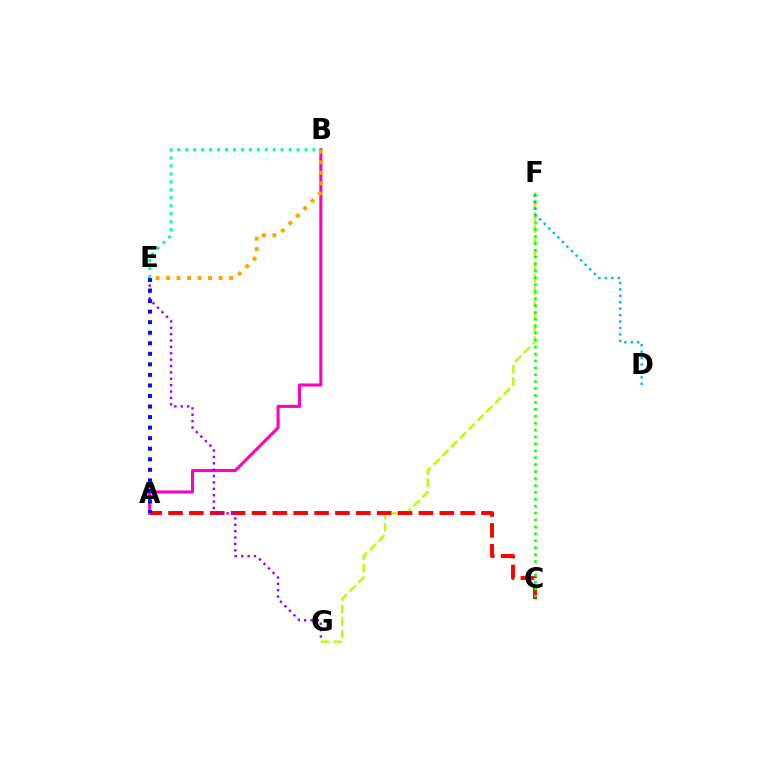{('A', 'B'): [{'color': '#ff00bd', 'line_style': 'solid', 'thickness': 2.21}], ('F', 'G'): [{'color': '#b3ff00', 'line_style': 'dashed', 'thickness': 1.69}], ('A', 'C'): [{'color': '#ff0000', 'line_style': 'dashed', 'thickness': 2.83}], ('C', 'F'): [{'color': '#08ff00', 'line_style': 'dotted', 'thickness': 1.88}], ('D', 'F'): [{'color': '#00b5ff', 'line_style': 'dotted', 'thickness': 1.75}], ('B', 'E'): [{'color': '#ffa500', 'line_style': 'dotted', 'thickness': 2.85}, {'color': '#00ff9d', 'line_style': 'dotted', 'thickness': 2.16}], ('E', 'G'): [{'color': '#9b00ff', 'line_style': 'dotted', 'thickness': 1.73}], ('A', 'E'): [{'color': '#0010ff', 'line_style': 'dotted', 'thickness': 2.87}]}